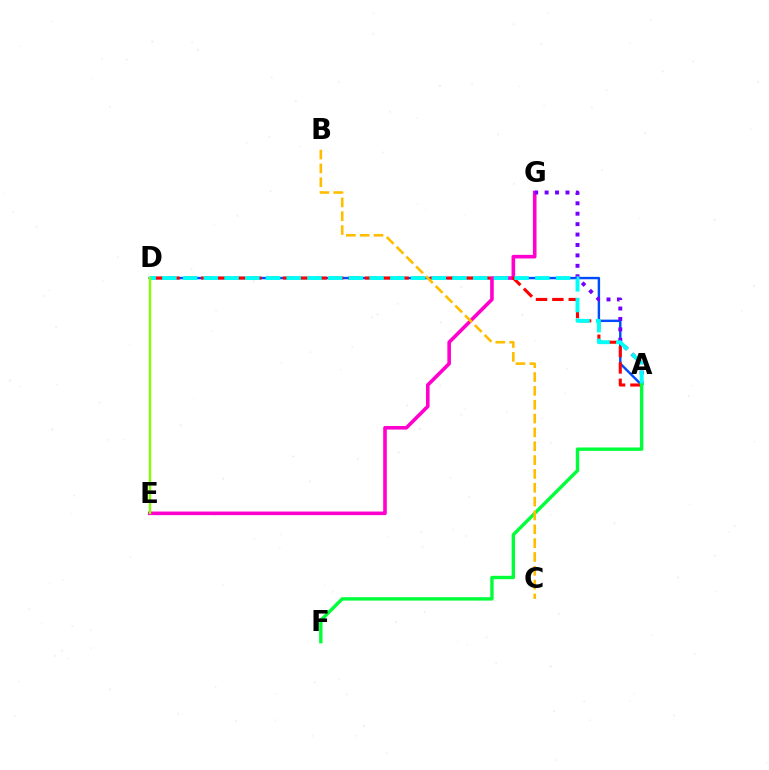{('A', 'D'): [{'color': '#004bff', 'line_style': 'solid', 'thickness': 1.74}, {'color': '#ff0000', 'line_style': 'dashed', 'thickness': 2.22}, {'color': '#00fff6', 'line_style': 'dashed', 'thickness': 2.81}], ('E', 'G'): [{'color': '#ff00cf', 'line_style': 'solid', 'thickness': 2.59}], ('A', 'G'): [{'color': '#7200ff', 'line_style': 'dotted', 'thickness': 2.83}], ('A', 'F'): [{'color': '#00ff39', 'line_style': 'solid', 'thickness': 2.44}], ('D', 'E'): [{'color': '#84ff00', 'line_style': 'solid', 'thickness': 1.71}], ('B', 'C'): [{'color': '#ffbd00', 'line_style': 'dashed', 'thickness': 1.88}]}